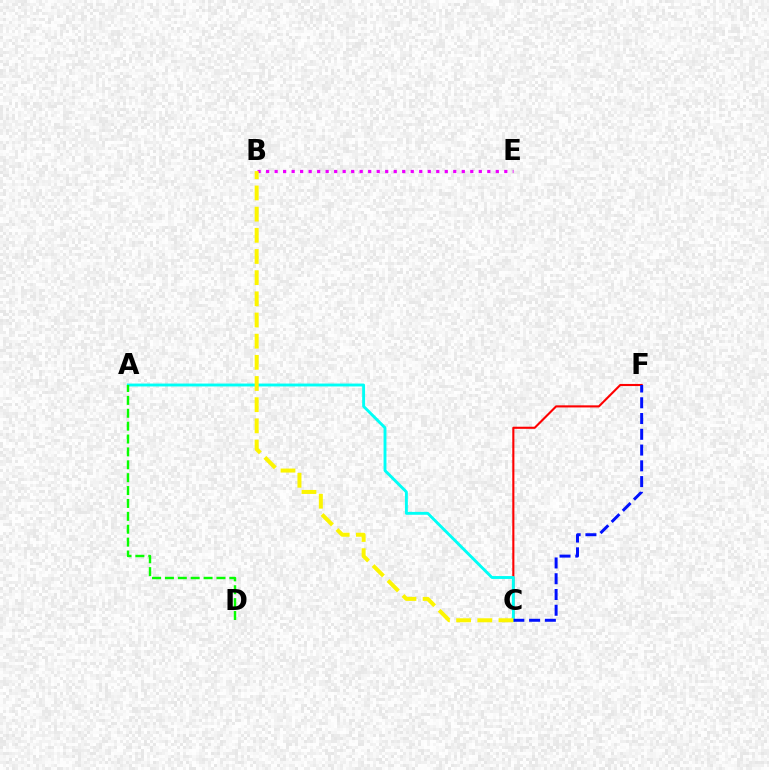{('C', 'F'): [{'color': '#ff0000', 'line_style': 'solid', 'thickness': 1.52}, {'color': '#0010ff', 'line_style': 'dashed', 'thickness': 2.14}], ('A', 'C'): [{'color': '#00fff6', 'line_style': 'solid', 'thickness': 2.08}], ('B', 'E'): [{'color': '#ee00ff', 'line_style': 'dotted', 'thickness': 2.31}], ('A', 'D'): [{'color': '#08ff00', 'line_style': 'dashed', 'thickness': 1.75}], ('B', 'C'): [{'color': '#fcf500', 'line_style': 'dashed', 'thickness': 2.88}]}